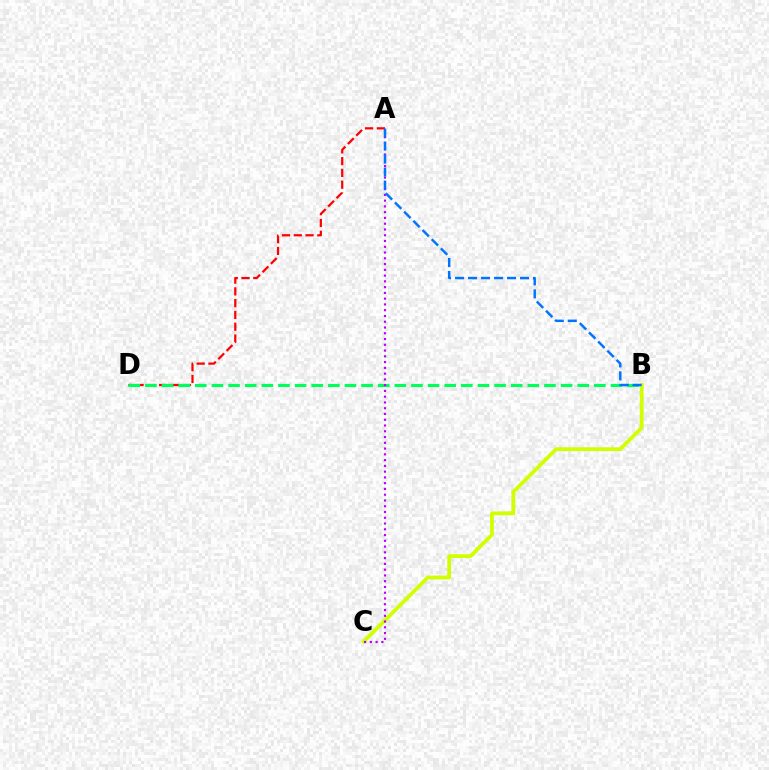{('A', 'D'): [{'color': '#ff0000', 'line_style': 'dashed', 'thickness': 1.6}], ('B', 'D'): [{'color': '#00ff5c', 'line_style': 'dashed', 'thickness': 2.26}], ('B', 'C'): [{'color': '#d1ff00', 'line_style': 'solid', 'thickness': 2.73}], ('A', 'C'): [{'color': '#b900ff', 'line_style': 'dotted', 'thickness': 1.57}], ('A', 'B'): [{'color': '#0074ff', 'line_style': 'dashed', 'thickness': 1.77}]}